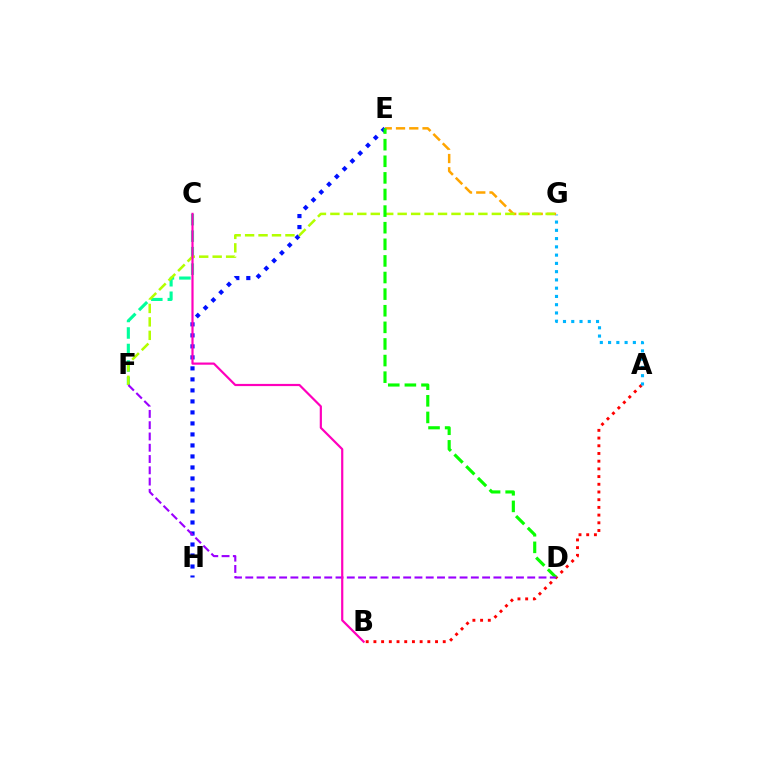{('E', 'H'): [{'color': '#0010ff', 'line_style': 'dotted', 'thickness': 2.99}], ('C', 'F'): [{'color': '#00ff9d', 'line_style': 'dashed', 'thickness': 2.24}], ('A', 'B'): [{'color': '#ff0000', 'line_style': 'dotted', 'thickness': 2.09}], ('A', 'G'): [{'color': '#00b5ff', 'line_style': 'dotted', 'thickness': 2.24}], ('E', 'G'): [{'color': '#ffa500', 'line_style': 'dashed', 'thickness': 1.8}], ('F', 'G'): [{'color': '#b3ff00', 'line_style': 'dashed', 'thickness': 1.83}], ('D', 'E'): [{'color': '#08ff00', 'line_style': 'dashed', 'thickness': 2.26}], ('D', 'F'): [{'color': '#9b00ff', 'line_style': 'dashed', 'thickness': 1.53}], ('B', 'C'): [{'color': '#ff00bd', 'line_style': 'solid', 'thickness': 1.58}]}